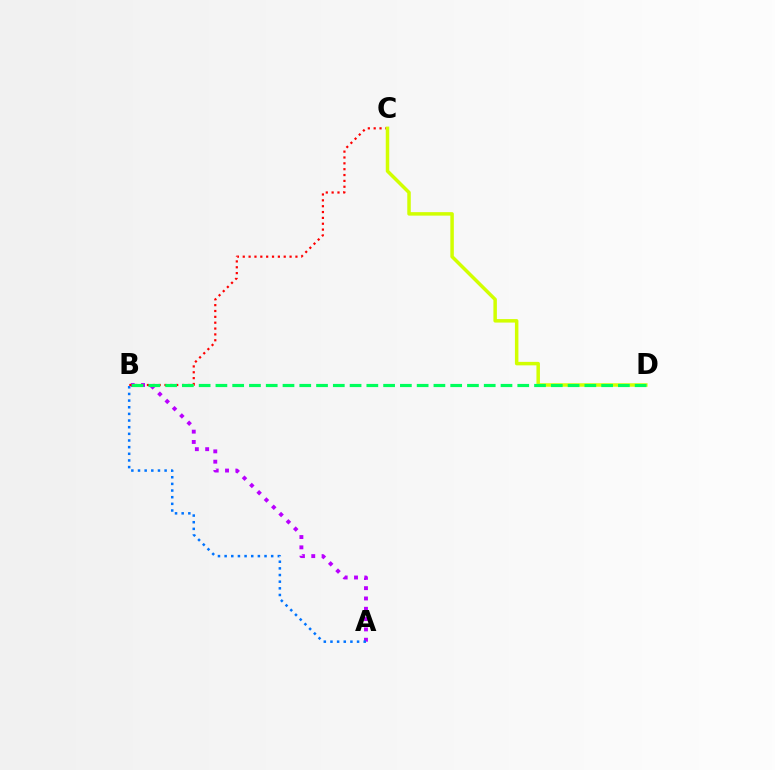{('A', 'B'): [{'color': '#b900ff', 'line_style': 'dotted', 'thickness': 2.8}, {'color': '#0074ff', 'line_style': 'dotted', 'thickness': 1.81}], ('B', 'C'): [{'color': '#ff0000', 'line_style': 'dotted', 'thickness': 1.59}], ('C', 'D'): [{'color': '#d1ff00', 'line_style': 'solid', 'thickness': 2.51}], ('B', 'D'): [{'color': '#00ff5c', 'line_style': 'dashed', 'thickness': 2.28}]}